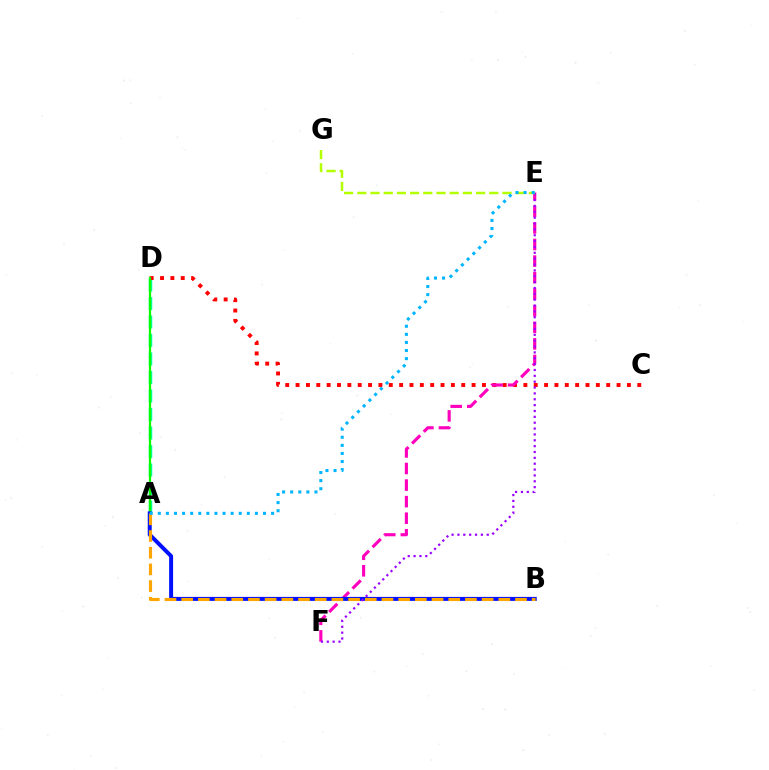{('A', 'D'): [{'color': '#00ff9d', 'line_style': 'dashed', 'thickness': 2.51}, {'color': '#08ff00', 'line_style': 'solid', 'thickness': 1.63}], ('C', 'D'): [{'color': '#ff0000', 'line_style': 'dotted', 'thickness': 2.81}], ('E', 'F'): [{'color': '#ff00bd', 'line_style': 'dashed', 'thickness': 2.25}, {'color': '#9b00ff', 'line_style': 'dotted', 'thickness': 1.59}], ('A', 'B'): [{'color': '#0010ff', 'line_style': 'solid', 'thickness': 2.86}, {'color': '#ffa500', 'line_style': 'dashed', 'thickness': 2.27}], ('E', 'G'): [{'color': '#b3ff00', 'line_style': 'dashed', 'thickness': 1.79}], ('A', 'E'): [{'color': '#00b5ff', 'line_style': 'dotted', 'thickness': 2.2}]}